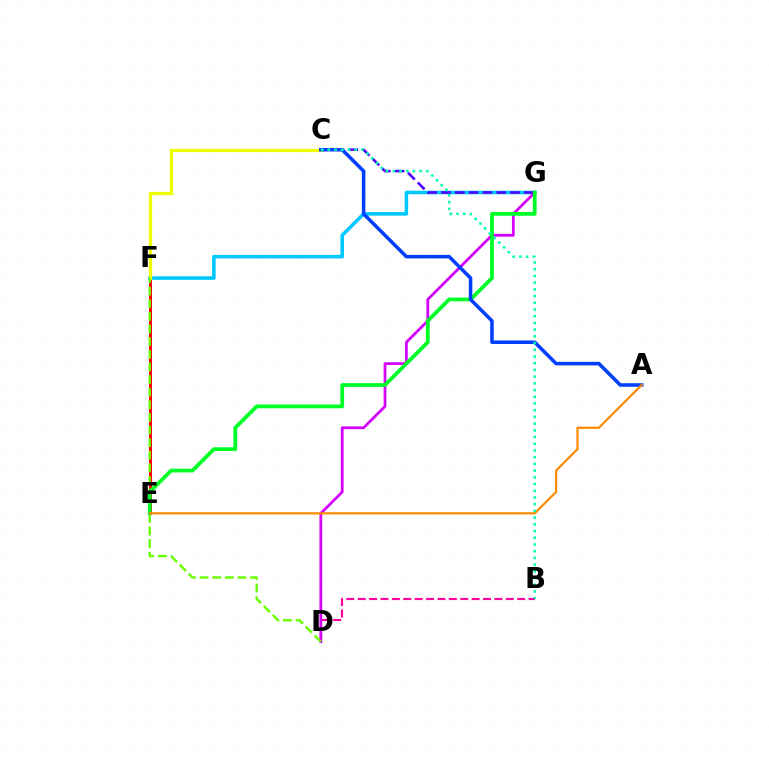{('B', 'D'): [{'color': '#ff00a0', 'line_style': 'dashed', 'thickness': 1.55}], ('F', 'G'): [{'color': '#00c7ff', 'line_style': 'solid', 'thickness': 2.55}], ('E', 'F'): [{'color': '#ff0000', 'line_style': 'solid', 'thickness': 2.18}], ('C', 'F'): [{'color': '#eeff00', 'line_style': 'solid', 'thickness': 2.37}], ('D', 'G'): [{'color': '#d600ff', 'line_style': 'solid', 'thickness': 1.99}], ('C', 'G'): [{'color': '#4f00ff', 'line_style': 'dashed', 'thickness': 1.88}], ('D', 'F'): [{'color': '#66ff00', 'line_style': 'dashed', 'thickness': 1.71}], ('E', 'G'): [{'color': '#00ff27', 'line_style': 'solid', 'thickness': 2.71}], ('A', 'C'): [{'color': '#003fff', 'line_style': 'solid', 'thickness': 2.55}], ('A', 'E'): [{'color': '#ff8800', 'line_style': 'solid', 'thickness': 1.58}], ('B', 'C'): [{'color': '#00ffaf', 'line_style': 'dotted', 'thickness': 1.82}]}